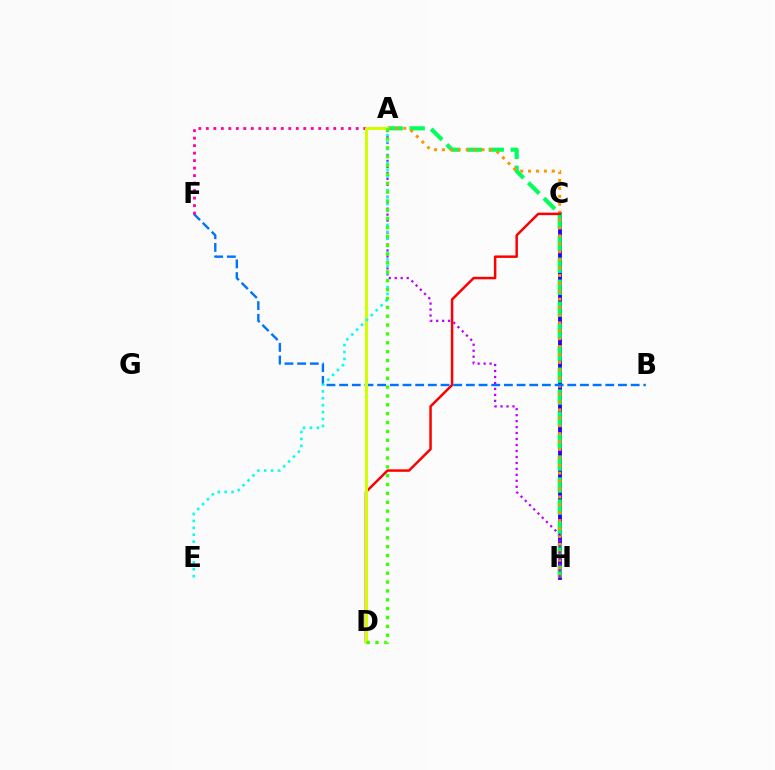{('C', 'H'): [{'color': '#2500ff', 'line_style': 'solid', 'thickness': 2.75}], ('A', 'H'): [{'color': '#00ff5c', 'line_style': 'dashed', 'thickness': 2.99}, {'color': '#ff9400', 'line_style': 'dotted', 'thickness': 2.15}, {'color': '#b900ff', 'line_style': 'dotted', 'thickness': 1.62}], ('C', 'D'): [{'color': '#ff0000', 'line_style': 'solid', 'thickness': 1.8}], ('B', 'F'): [{'color': '#0074ff', 'line_style': 'dashed', 'thickness': 1.72}], ('A', 'F'): [{'color': '#ff00ac', 'line_style': 'dotted', 'thickness': 2.04}], ('A', 'D'): [{'color': '#d1ff00', 'line_style': 'solid', 'thickness': 2.19}, {'color': '#3dff00', 'line_style': 'dotted', 'thickness': 2.41}], ('A', 'E'): [{'color': '#00fff6', 'line_style': 'dotted', 'thickness': 1.88}]}